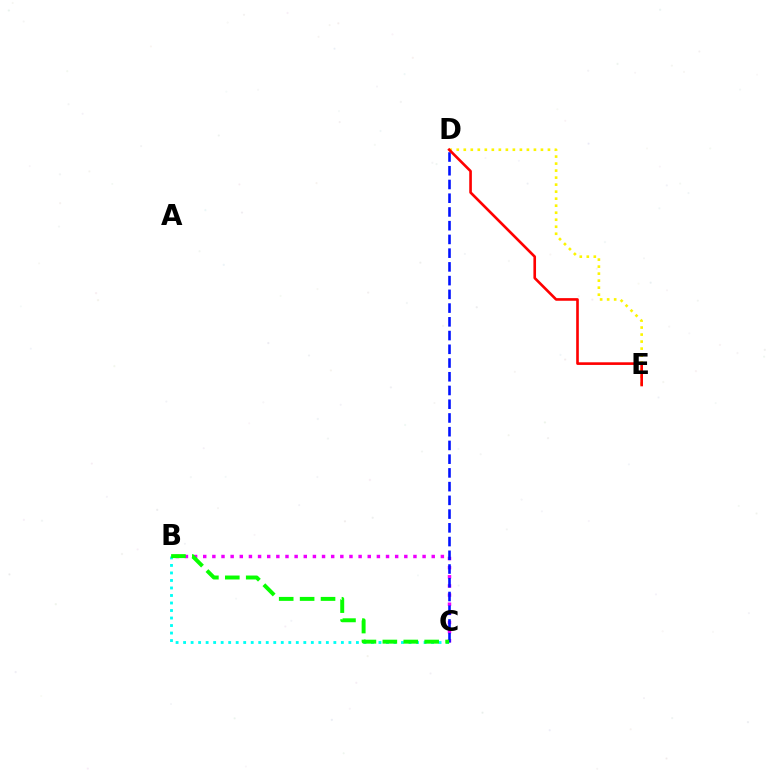{('D', 'E'): [{'color': '#fcf500', 'line_style': 'dotted', 'thickness': 1.91}, {'color': '#ff0000', 'line_style': 'solid', 'thickness': 1.9}], ('B', 'C'): [{'color': '#ee00ff', 'line_style': 'dotted', 'thickness': 2.48}, {'color': '#00fff6', 'line_style': 'dotted', 'thickness': 2.04}, {'color': '#08ff00', 'line_style': 'dashed', 'thickness': 2.84}], ('C', 'D'): [{'color': '#0010ff', 'line_style': 'dashed', 'thickness': 1.87}]}